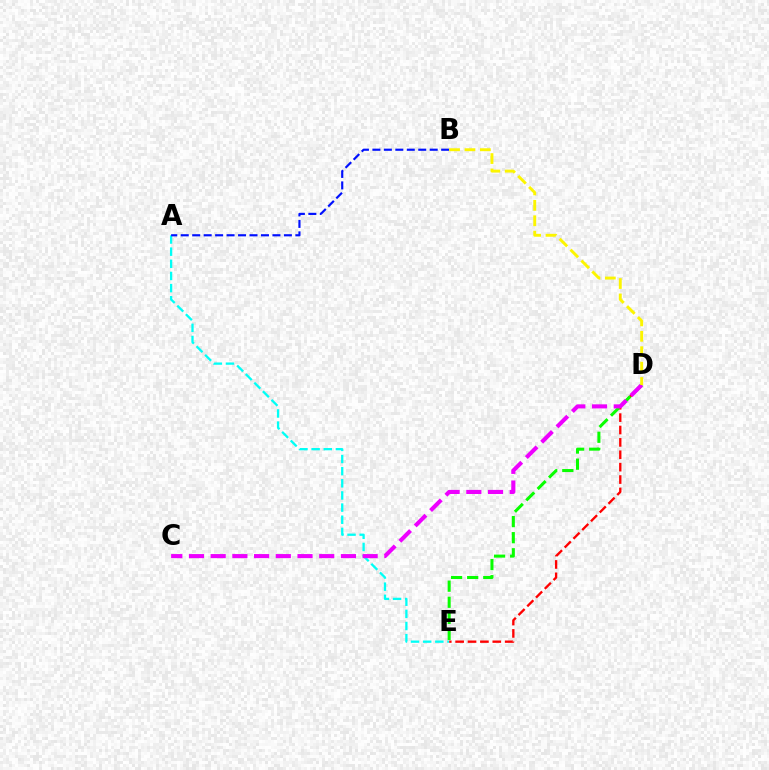{('A', 'E'): [{'color': '#00fff6', 'line_style': 'dashed', 'thickness': 1.65}], ('D', 'E'): [{'color': '#ff0000', 'line_style': 'dashed', 'thickness': 1.68}, {'color': '#08ff00', 'line_style': 'dashed', 'thickness': 2.19}], ('A', 'B'): [{'color': '#0010ff', 'line_style': 'dashed', 'thickness': 1.56}], ('C', 'D'): [{'color': '#ee00ff', 'line_style': 'dashed', 'thickness': 2.95}], ('B', 'D'): [{'color': '#fcf500', 'line_style': 'dashed', 'thickness': 2.09}]}